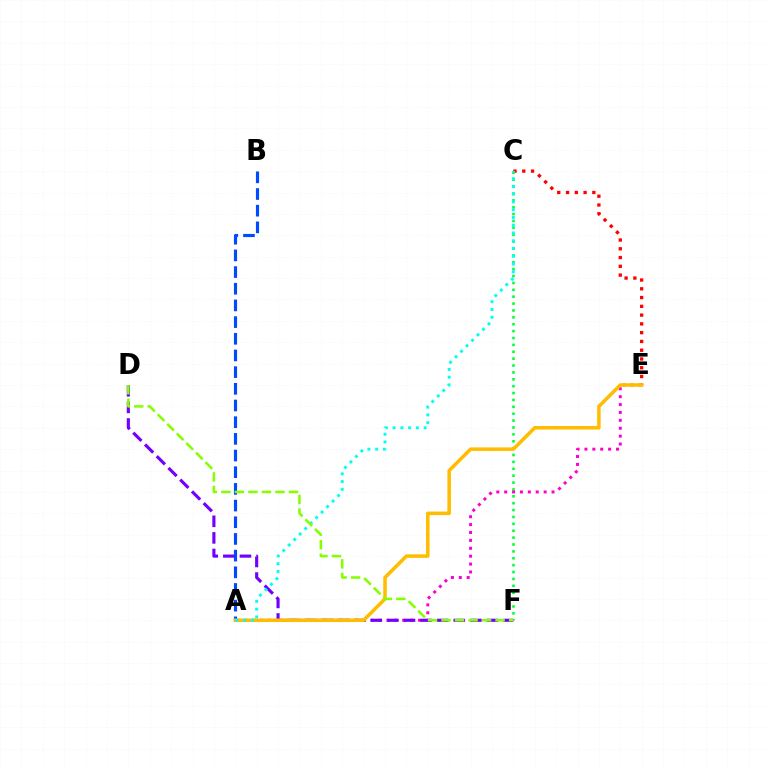{('C', 'E'): [{'color': '#ff0000', 'line_style': 'dotted', 'thickness': 2.38}], ('C', 'F'): [{'color': '#00ff39', 'line_style': 'dotted', 'thickness': 1.87}], ('A', 'E'): [{'color': '#ff00cf', 'line_style': 'dotted', 'thickness': 2.14}, {'color': '#ffbd00', 'line_style': 'solid', 'thickness': 2.54}], ('A', 'B'): [{'color': '#004bff', 'line_style': 'dashed', 'thickness': 2.27}], ('D', 'F'): [{'color': '#7200ff', 'line_style': 'dashed', 'thickness': 2.25}, {'color': '#84ff00', 'line_style': 'dashed', 'thickness': 1.84}], ('A', 'C'): [{'color': '#00fff6', 'line_style': 'dotted', 'thickness': 2.11}]}